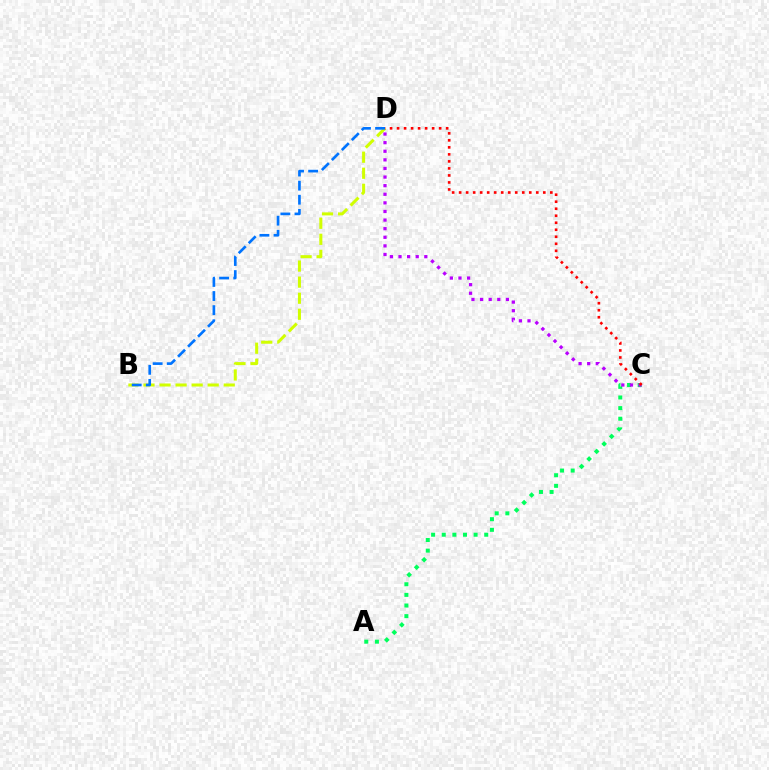{('B', 'D'): [{'color': '#d1ff00', 'line_style': 'dashed', 'thickness': 2.18}, {'color': '#0074ff', 'line_style': 'dashed', 'thickness': 1.92}], ('A', 'C'): [{'color': '#00ff5c', 'line_style': 'dotted', 'thickness': 2.89}], ('C', 'D'): [{'color': '#b900ff', 'line_style': 'dotted', 'thickness': 2.34}, {'color': '#ff0000', 'line_style': 'dotted', 'thickness': 1.91}]}